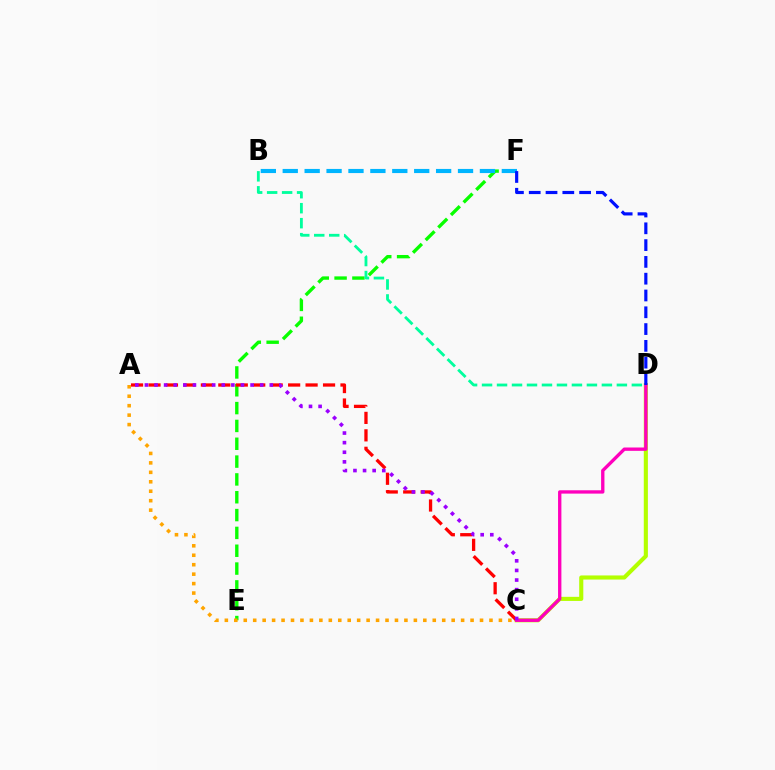{('E', 'F'): [{'color': '#08ff00', 'line_style': 'dashed', 'thickness': 2.42}], ('C', 'D'): [{'color': '#b3ff00', 'line_style': 'solid', 'thickness': 2.96}, {'color': '#ff00bd', 'line_style': 'solid', 'thickness': 2.4}], ('B', 'D'): [{'color': '#00ff9d', 'line_style': 'dashed', 'thickness': 2.04}], ('A', 'C'): [{'color': '#ff0000', 'line_style': 'dashed', 'thickness': 2.37}, {'color': '#9b00ff', 'line_style': 'dotted', 'thickness': 2.61}, {'color': '#ffa500', 'line_style': 'dotted', 'thickness': 2.57}], ('B', 'F'): [{'color': '#00b5ff', 'line_style': 'dashed', 'thickness': 2.98}], ('D', 'F'): [{'color': '#0010ff', 'line_style': 'dashed', 'thickness': 2.28}]}